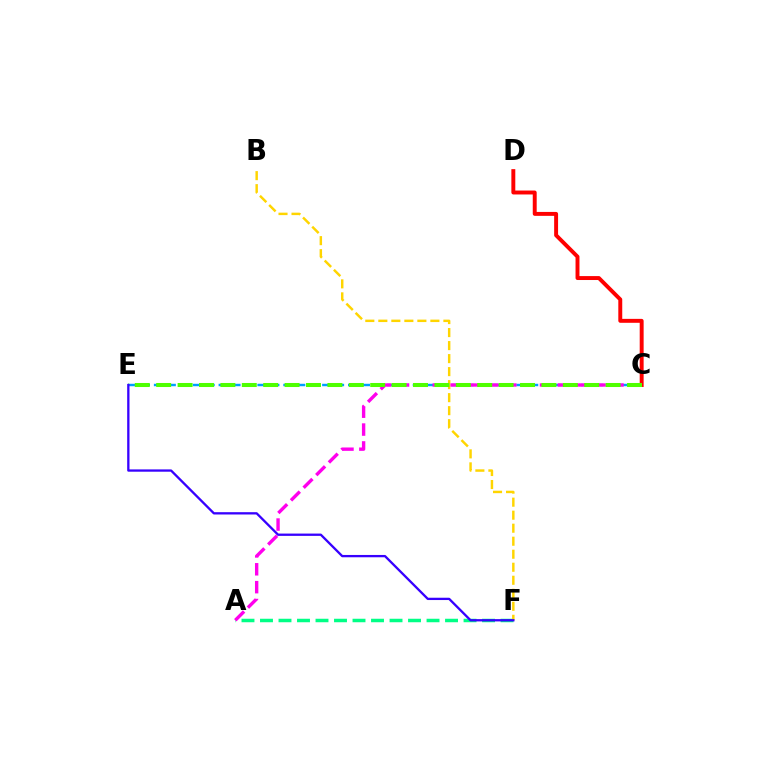{('A', 'F'): [{'color': '#00ff86', 'line_style': 'dashed', 'thickness': 2.51}], ('B', 'F'): [{'color': '#ffd500', 'line_style': 'dashed', 'thickness': 1.77}], ('C', 'D'): [{'color': '#ff0000', 'line_style': 'solid', 'thickness': 2.83}], ('C', 'E'): [{'color': '#009eff', 'line_style': 'dashed', 'thickness': 1.76}, {'color': '#4fff00', 'line_style': 'dashed', 'thickness': 2.91}], ('A', 'C'): [{'color': '#ff00ed', 'line_style': 'dashed', 'thickness': 2.43}], ('E', 'F'): [{'color': '#3700ff', 'line_style': 'solid', 'thickness': 1.66}]}